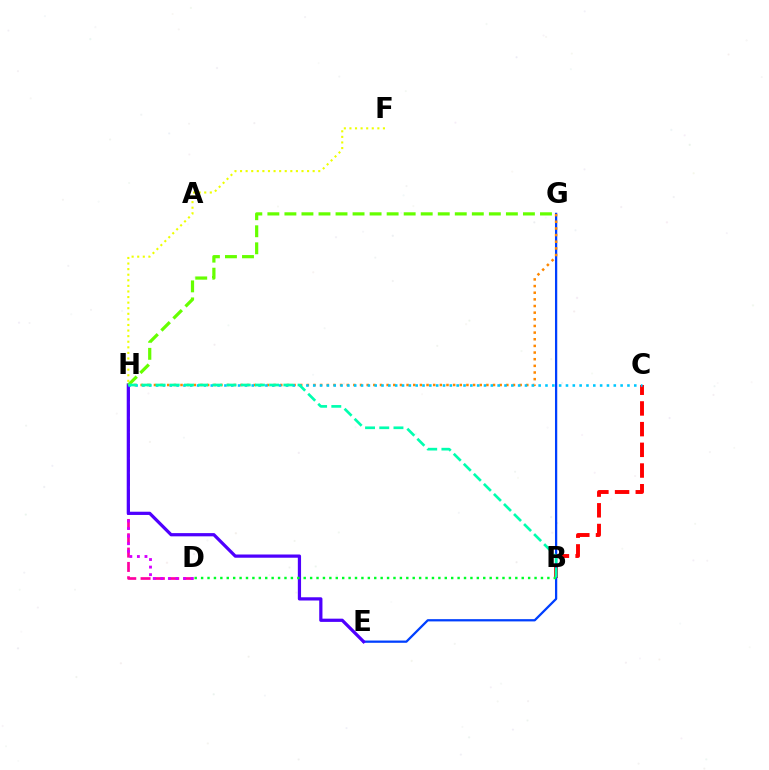{('B', 'C'): [{'color': '#ff0000', 'line_style': 'dashed', 'thickness': 2.81}], ('D', 'H'): [{'color': '#ff00a0', 'line_style': 'dashed', 'thickness': 1.94}, {'color': '#d600ff', 'line_style': 'dotted', 'thickness': 2.06}], ('E', 'G'): [{'color': '#003fff', 'line_style': 'solid', 'thickness': 1.63}], ('E', 'H'): [{'color': '#4f00ff', 'line_style': 'solid', 'thickness': 2.33}], ('F', 'H'): [{'color': '#eeff00', 'line_style': 'dotted', 'thickness': 1.52}], ('G', 'H'): [{'color': '#ff8800', 'line_style': 'dotted', 'thickness': 1.81}, {'color': '#66ff00', 'line_style': 'dashed', 'thickness': 2.31}], ('C', 'H'): [{'color': '#00c7ff', 'line_style': 'dotted', 'thickness': 1.86}], ('B', 'D'): [{'color': '#00ff27', 'line_style': 'dotted', 'thickness': 1.74}], ('B', 'H'): [{'color': '#00ffaf', 'line_style': 'dashed', 'thickness': 1.93}]}